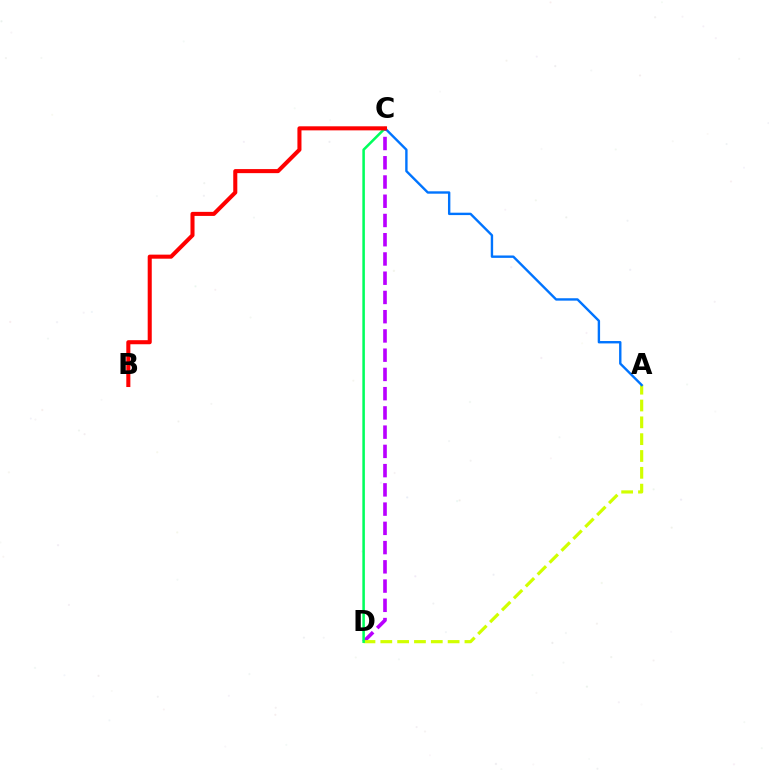{('C', 'D'): [{'color': '#b900ff', 'line_style': 'dashed', 'thickness': 2.61}, {'color': '#00ff5c', 'line_style': 'solid', 'thickness': 1.83}], ('A', 'D'): [{'color': '#d1ff00', 'line_style': 'dashed', 'thickness': 2.29}], ('A', 'C'): [{'color': '#0074ff', 'line_style': 'solid', 'thickness': 1.72}], ('B', 'C'): [{'color': '#ff0000', 'line_style': 'solid', 'thickness': 2.92}]}